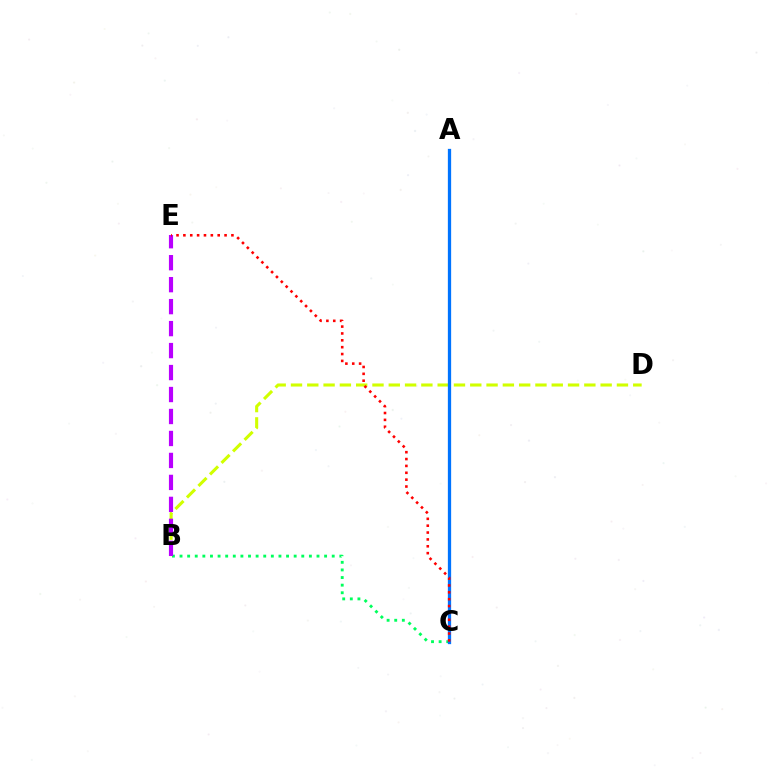{('B', 'C'): [{'color': '#00ff5c', 'line_style': 'dotted', 'thickness': 2.07}], ('B', 'D'): [{'color': '#d1ff00', 'line_style': 'dashed', 'thickness': 2.21}], ('A', 'C'): [{'color': '#0074ff', 'line_style': 'solid', 'thickness': 2.36}], ('B', 'E'): [{'color': '#b900ff', 'line_style': 'dashed', 'thickness': 2.98}], ('C', 'E'): [{'color': '#ff0000', 'line_style': 'dotted', 'thickness': 1.86}]}